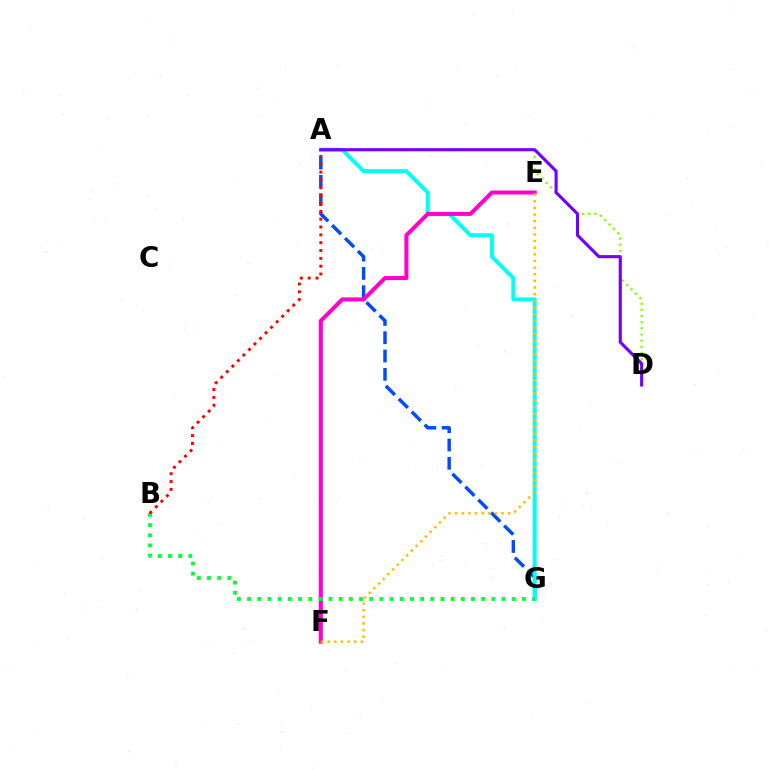{('A', 'D'): [{'color': '#84ff00', 'line_style': 'dotted', 'thickness': 1.68}, {'color': '#7200ff', 'line_style': 'solid', 'thickness': 2.24}], ('A', 'G'): [{'color': '#004bff', 'line_style': 'dashed', 'thickness': 2.49}, {'color': '#00fff6', 'line_style': 'solid', 'thickness': 2.85}], ('E', 'F'): [{'color': '#ff00cf', 'line_style': 'solid', 'thickness': 2.89}, {'color': '#ffbd00', 'line_style': 'dotted', 'thickness': 1.8}], ('B', 'G'): [{'color': '#00ff39', 'line_style': 'dotted', 'thickness': 2.77}], ('A', 'B'): [{'color': '#ff0000', 'line_style': 'dotted', 'thickness': 2.13}]}